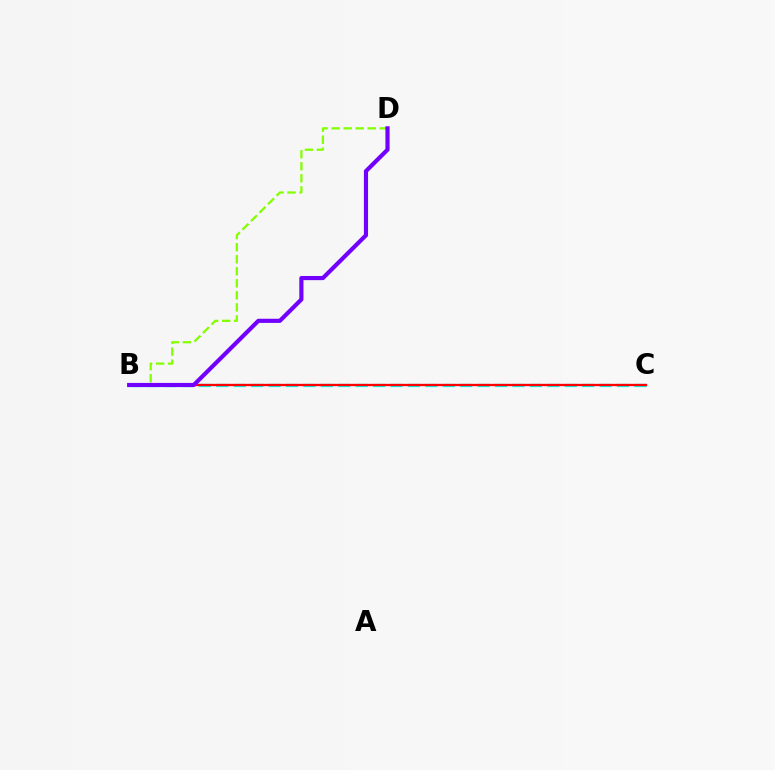{('B', 'C'): [{'color': '#00fff6', 'line_style': 'dashed', 'thickness': 2.37}, {'color': '#ff0000', 'line_style': 'solid', 'thickness': 1.67}], ('B', 'D'): [{'color': '#84ff00', 'line_style': 'dashed', 'thickness': 1.63}, {'color': '#7200ff', 'line_style': 'solid', 'thickness': 2.99}]}